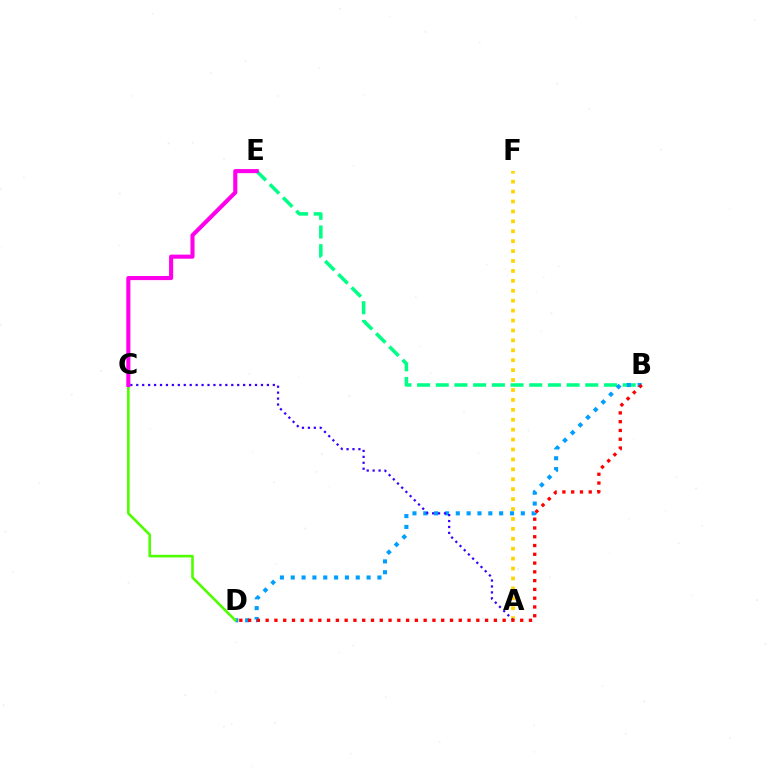{('B', 'E'): [{'color': '#00ff86', 'line_style': 'dashed', 'thickness': 2.54}], ('B', 'D'): [{'color': '#009eff', 'line_style': 'dotted', 'thickness': 2.94}, {'color': '#ff0000', 'line_style': 'dotted', 'thickness': 2.38}], ('C', 'D'): [{'color': '#4fff00', 'line_style': 'solid', 'thickness': 1.89}], ('A', 'F'): [{'color': '#ffd500', 'line_style': 'dotted', 'thickness': 2.7}], ('A', 'C'): [{'color': '#3700ff', 'line_style': 'dotted', 'thickness': 1.61}], ('C', 'E'): [{'color': '#ff00ed', 'line_style': 'solid', 'thickness': 2.94}]}